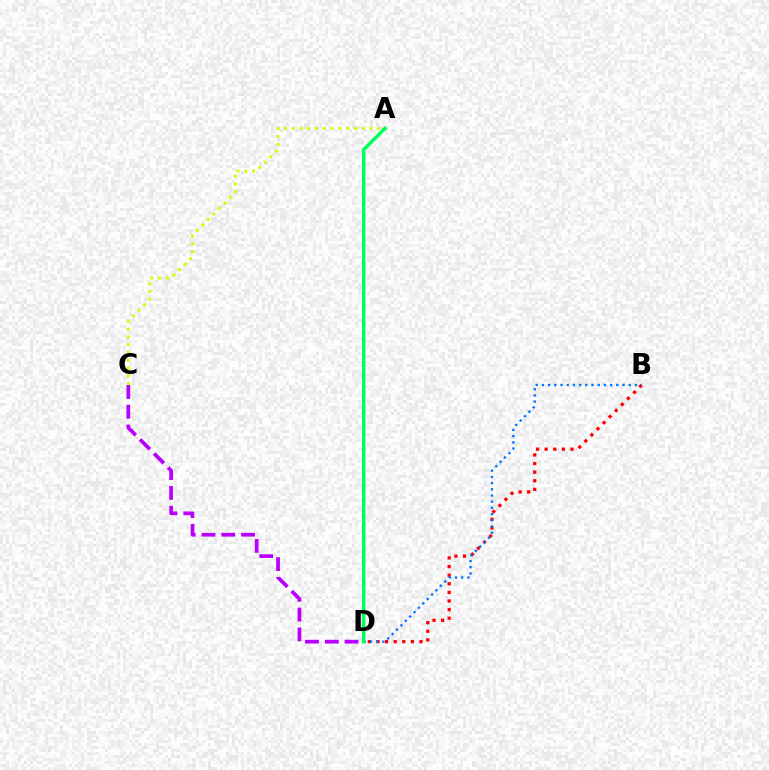{('B', 'D'): [{'color': '#ff0000', 'line_style': 'dotted', 'thickness': 2.34}, {'color': '#0074ff', 'line_style': 'dotted', 'thickness': 1.68}], ('A', 'C'): [{'color': '#d1ff00', 'line_style': 'dotted', 'thickness': 2.11}], ('C', 'D'): [{'color': '#b900ff', 'line_style': 'dashed', 'thickness': 2.69}], ('A', 'D'): [{'color': '#00ff5c', 'line_style': 'solid', 'thickness': 2.5}]}